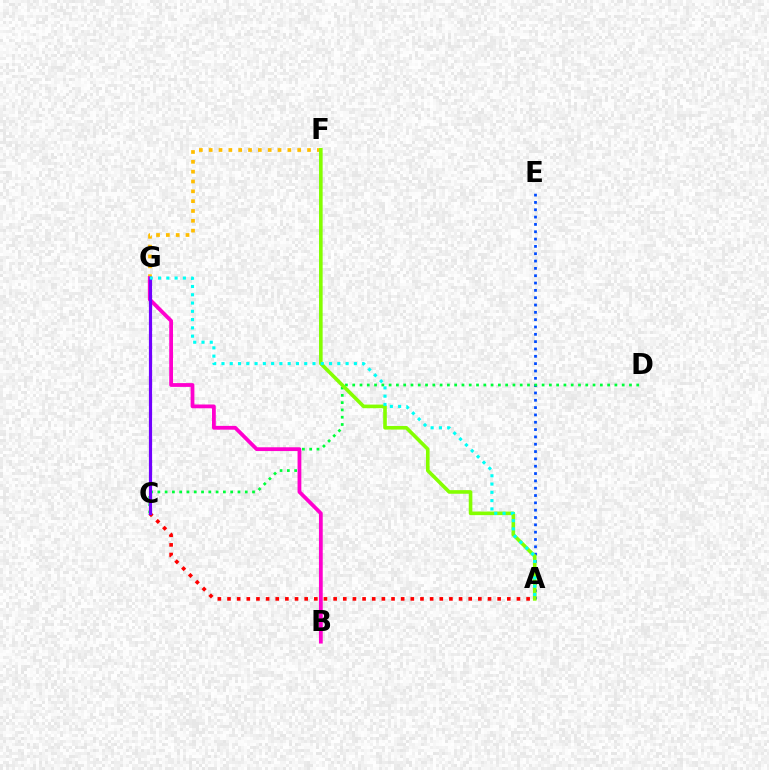{('A', 'E'): [{'color': '#004bff', 'line_style': 'dotted', 'thickness': 1.99}], ('C', 'D'): [{'color': '#00ff39', 'line_style': 'dotted', 'thickness': 1.98}], ('F', 'G'): [{'color': '#ffbd00', 'line_style': 'dotted', 'thickness': 2.67}], ('A', 'F'): [{'color': '#84ff00', 'line_style': 'solid', 'thickness': 2.6}], ('A', 'C'): [{'color': '#ff0000', 'line_style': 'dotted', 'thickness': 2.62}], ('B', 'G'): [{'color': '#ff00cf', 'line_style': 'solid', 'thickness': 2.72}], ('C', 'G'): [{'color': '#7200ff', 'line_style': 'solid', 'thickness': 2.29}], ('A', 'G'): [{'color': '#00fff6', 'line_style': 'dotted', 'thickness': 2.25}]}